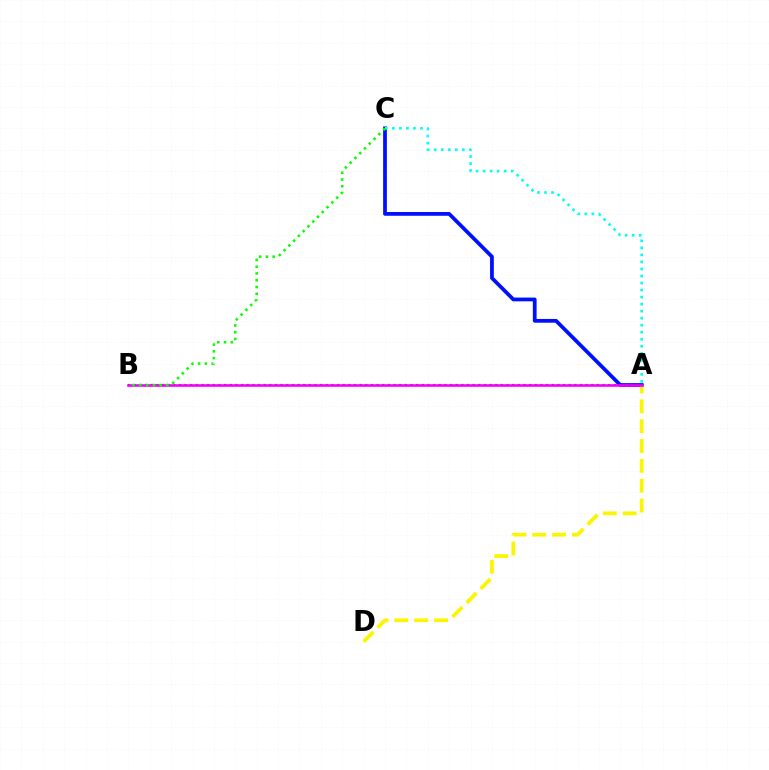{('A', 'C'): [{'color': '#0010ff', 'line_style': 'solid', 'thickness': 2.71}, {'color': '#00fff6', 'line_style': 'dotted', 'thickness': 1.91}], ('A', 'B'): [{'color': '#ff0000', 'line_style': 'dotted', 'thickness': 1.53}, {'color': '#ee00ff', 'line_style': 'solid', 'thickness': 1.86}], ('A', 'D'): [{'color': '#fcf500', 'line_style': 'dashed', 'thickness': 2.7}], ('B', 'C'): [{'color': '#08ff00', 'line_style': 'dotted', 'thickness': 1.84}]}